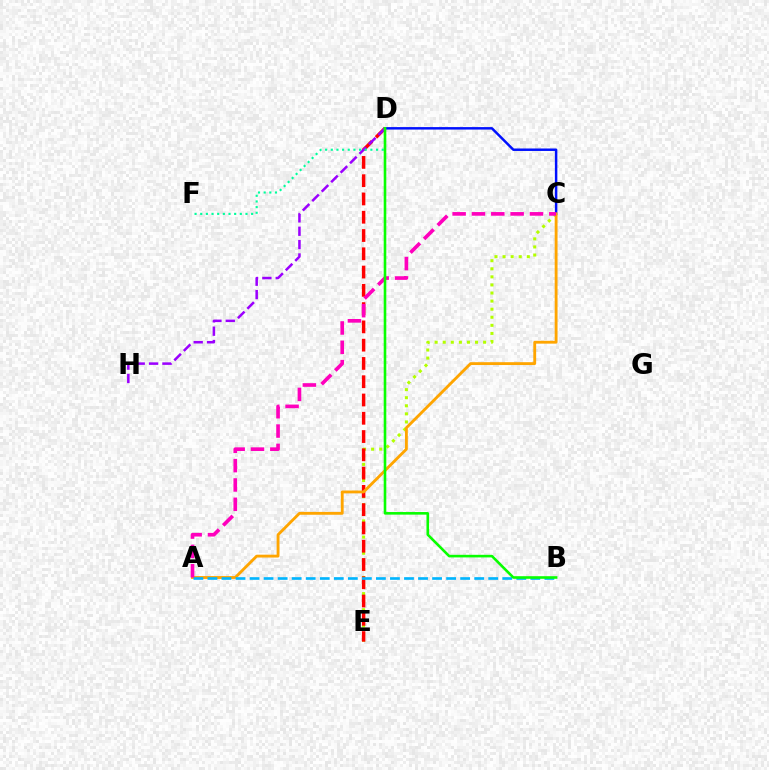{('C', 'E'): [{'color': '#b3ff00', 'line_style': 'dotted', 'thickness': 2.19}], ('D', 'E'): [{'color': '#ff0000', 'line_style': 'dashed', 'thickness': 2.48}], ('C', 'D'): [{'color': '#0010ff', 'line_style': 'solid', 'thickness': 1.78}], ('A', 'C'): [{'color': '#ffa500', 'line_style': 'solid', 'thickness': 2.05}, {'color': '#ff00bd', 'line_style': 'dashed', 'thickness': 2.63}], ('A', 'B'): [{'color': '#00b5ff', 'line_style': 'dashed', 'thickness': 1.91}], ('D', 'H'): [{'color': '#9b00ff', 'line_style': 'dashed', 'thickness': 1.82}], ('D', 'F'): [{'color': '#00ff9d', 'line_style': 'dotted', 'thickness': 1.54}], ('B', 'D'): [{'color': '#08ff00', 'line_style': 'solid', 'thickness': 1.87}]}